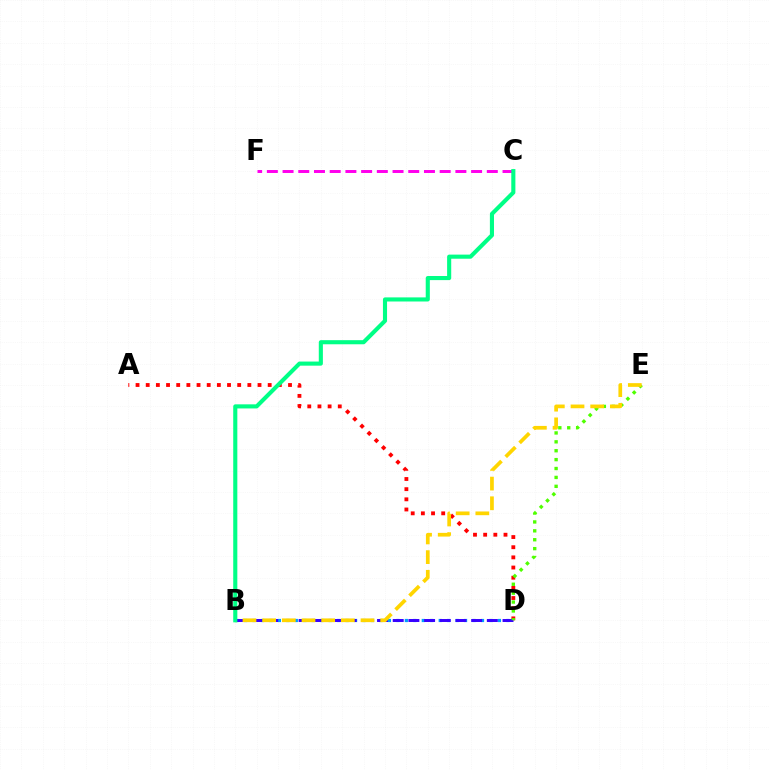{('B', 'D'): [{'color': '#009eff', 'line_style': 'dotted', 'thickness': 2.3}, {'color': '#3700ff', 'line_style': 'dashed', 'thickness': 2.13}], ('A', 'D'): [{'color': '#ff0000', 'line_style': 'dotted', 'thickness': 2.76}], ('D', 'E'): [{'color': '#4fff00', 'line_style': 'dotted', 'thickness': 2.42}], ('C', 'F'): [{'color': '#ff00ed', 'line_style': 'dashed', 'thickness': 2.13}], ('B', 'E'): [{'color': '#ffd500', 'line_style': 'dashed', 'thickness': 2.67}], ('B', 'C'): [{'color': '#00ff86', 'line_style': 'solid', 'thickness': 2.96}]}